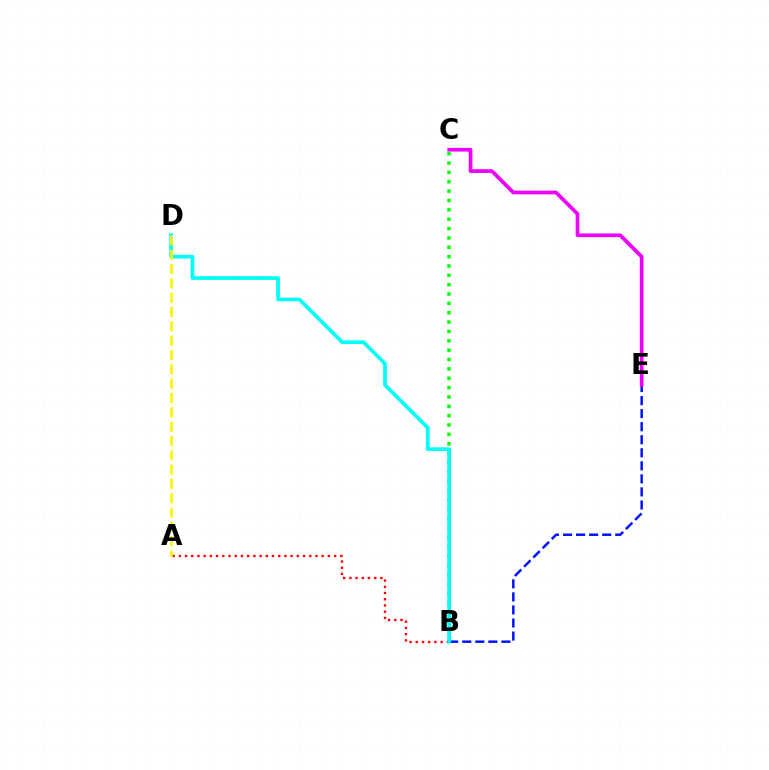{('B', 'E'): [{'color': '#0010ff', 'line_style': 'dashed', 'thickness': 1.77}], ('B', 'C'): [{'color': '#08ff00', 'line_style': 'dotted', 'thickness': 2.54}], ('A', 'B'): [{'color': '#ff0000', 'line_style': 'dotted', 'thickness': 1.69}], ('B', 'D'): [{'color': '#00fff6', 'line_style': 'solid', 'thickness': 2.66}], ('A', 'D'): [{'color': '#fcf500', 'line_style': 'dashed', 'thickness': 1.95}], ('C', 'E'): [{'color': '#ee00ff', 'line_style': 'solid', 'thickness': 2.66}]}